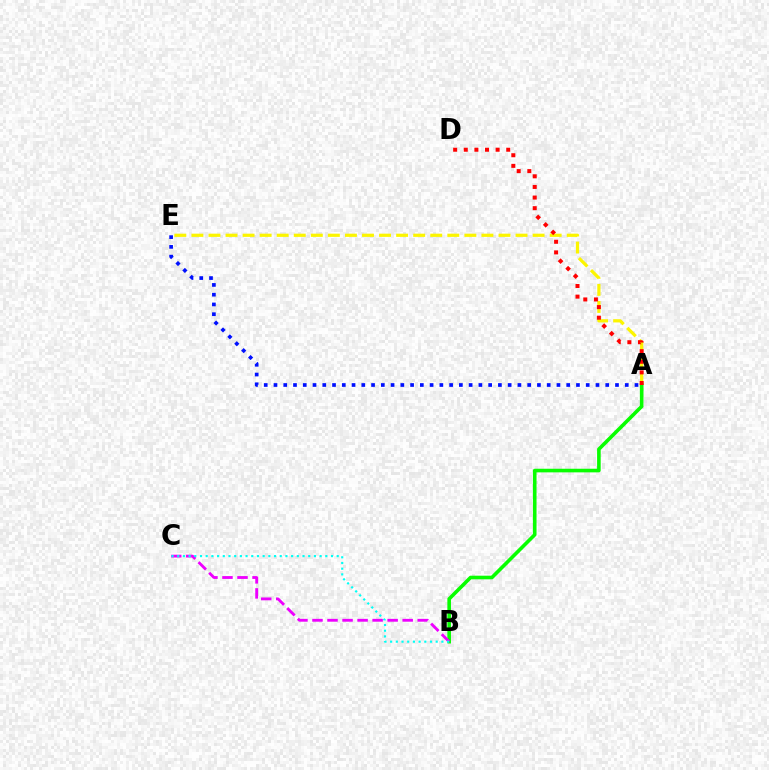{('A', 'B'): [{'color': '#08ff00', 'line_style': 'solid', 'thickness': 2.6}], ('A', 'E'): [{'color': '#fcf500', 'line_style': 'dashed', 'thickness': 2.32}, {'color': '#0010ff', 'line_style': 'dotted', 'thickness': 2.65}], ('B', 'C'): [{'color': '#ee00ff', 'line_style': 'dashed', 'thickness': 2.04}, {'color': '#00fff6', 'line_style': 'dotted', 'thickness': 1.55}], ('A', 'D'): [{'color': '#ff0000', 'line_style': 'dotted', 'thickness': 2.88}]}